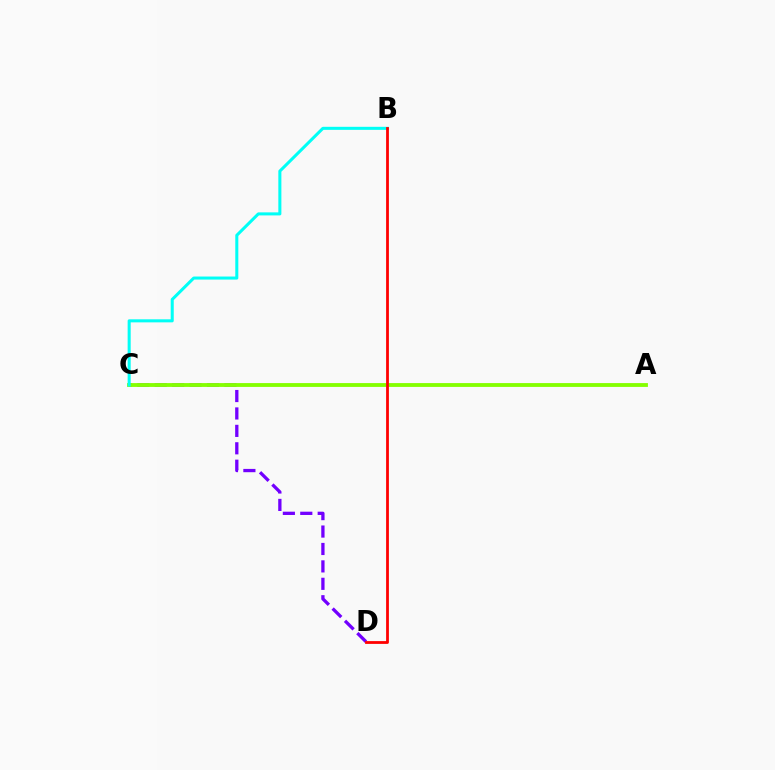{('C', 'D'): [{'color': '#7200ff', 'line_style': 'dashed', 'thickness': 2.37}], ('A', 'C'): [{'color': '#84ff00', 'line_style': 'solid', 'thickness': 2.75}], ('B', 'C'): [{'color': '#00fff6', 'line_style': 'solid', 'thickness': 2.19}], ('B', 'D'): [{'color': '#ff0000', 'line_style': 'solid', 'thickness': 2.01}]}